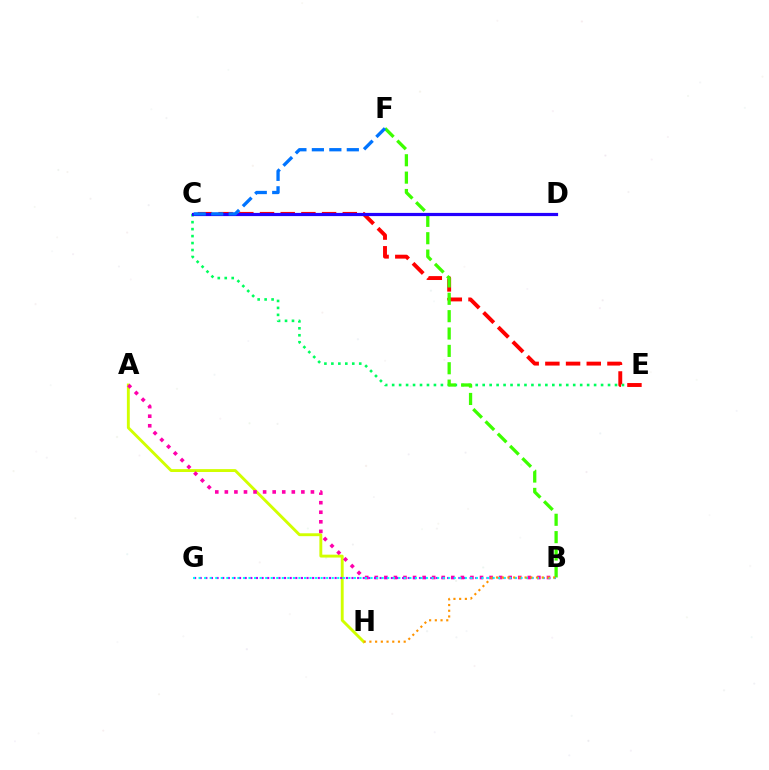{('C', 'E'): [{'color': '#00ff5c', 'line_style': 'dotted', 'thickness': 1.89}, {'color': '#ff0000', 'line_style': 'dashed', 'thickness': 2.81}], ('A', 'H'): [{'color': '#d1ff00', 'line_style': 'solid', 'thickness': 2.08}], ('A', 'B'): [{'color': '#ff00ac', 'line_style': 'dotted', 'thickness': 2.6}], ('B', 'F'): [{'color': '#3dff00', 'line_style': 'dashed', 'thickness': 2.36}], ('B', 'G'): [{'color': '#b900ff', 'line_style': 'dotted', 'thickness': 1.53}, {'color': '#00fff6', 'line_style': 'dotted', 'thickness': 1.51}], ('C', 'D'): [{'color': '#2500ff', 'line_style': 'solid', 'thickness': 2.3}], ('B', 'H'): [{'color': '#ff9400', 'line_style': 'dotted', 'thickness': 1.55}], ('C', 'F'): [{'color': '#0074ff', 'line_style': 'dashed', 'thickness': 2.37}]}